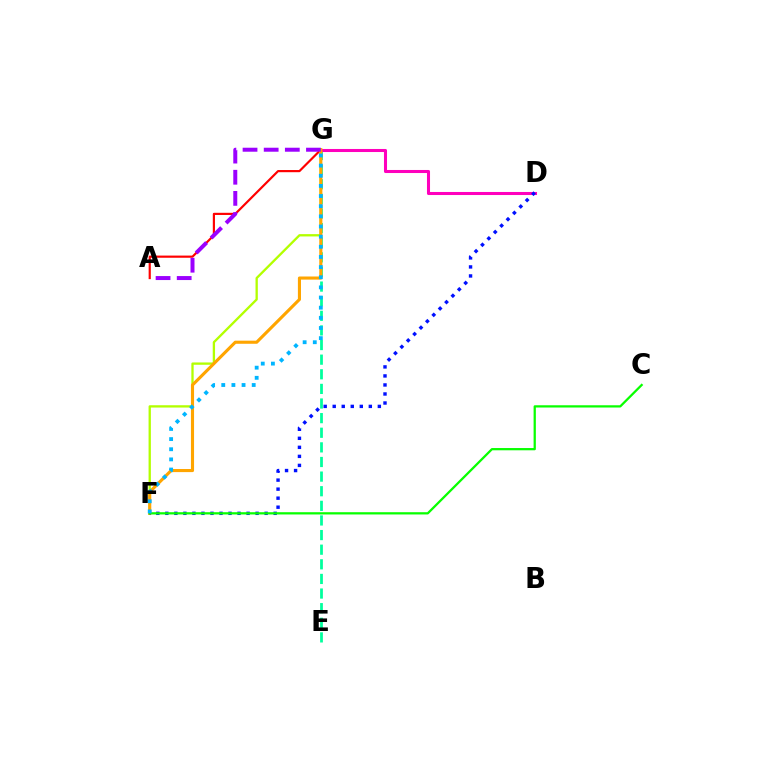{('E', 'G'): [{'color': '#00ff9d', 'line_style': 'dashed', 'thickness': 1.99}], ('A', 'G'): [{'color': '#ff0000', 'line_style': 'solid', 'thickness': 1.56}, {'color': '#9b00ff', 'line_style': 'dashed', 'thickness': 2.87}], ('F', 'G'): [{'color': '#b3ff00', 'line_style': 'solid', 'thickness': 1.67}, {'color': '#ffa500', 'line_style': 'solid', 'thickness': 2.24}, {'color': '#00b5ff', 'line_style': 'dotted', 'thickness': 2.76}], ('D', 'G'): [{'color': '#ff00bd', 'line_style': 'solid', 'thickness': 2.2}], ('D', 'F'): [{'color': '#0010ff', 'line_style': 'dotted', 'thickness': 2.45}], ('C', 'F'): [{'color': '#08ff00', 'line_style': 'solid', 'thickness': 1.62}]}